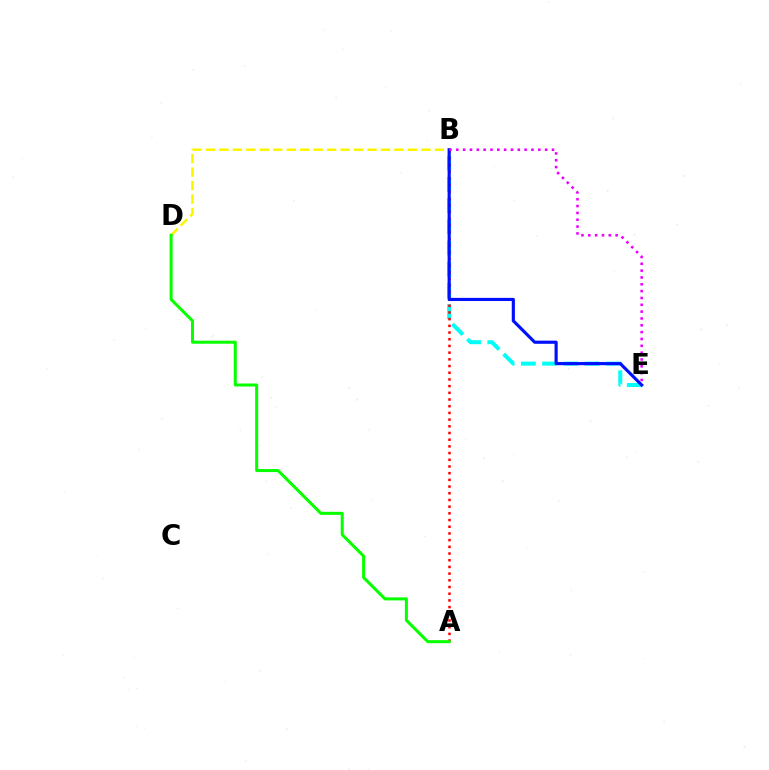{('B', 'D'): [{'color': '#fcf500', 'line_style': 'dashed', 'thickness': 1.83}], ('B', 'E'): [{'color': '#00fff6', 'line_style': 'dashed', 'thickness': 2.88}, {'color': '#0010ff', 'line_style': 'solid', 'thickness': 2.27}, {'color': '#ee00ff', 'line_style': 'dotted', 'thickness': 1.86}], ('A', 'B'): [{'color': '#ff0000', 'line_style': 'dotted', 'thickness': 1.82}], ('A', 'D'): [{'color': '#08ff00', 'line_style': 'solid', 'thickness': 2.18}]}